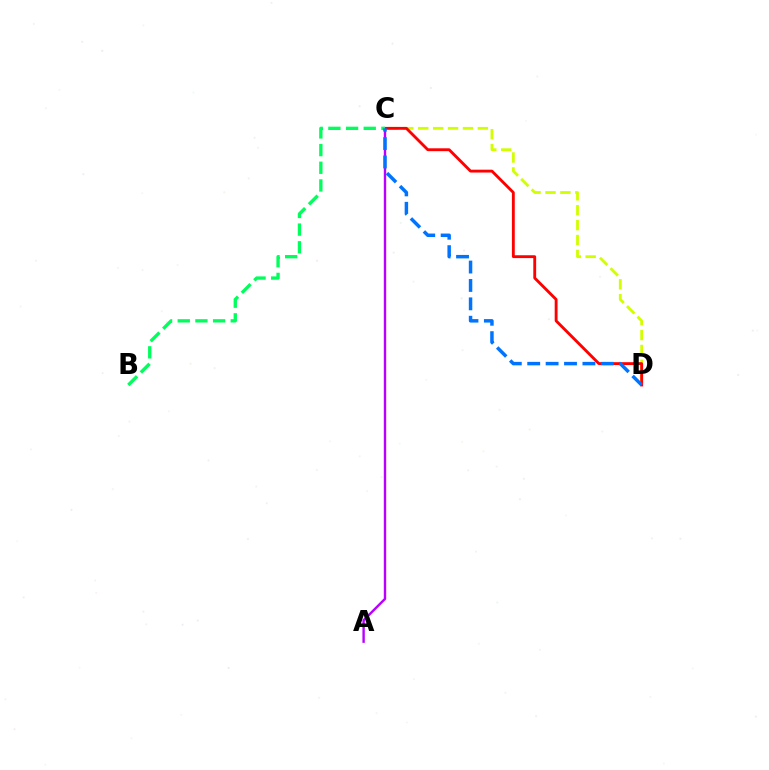{('C', 'D'): [{'color': '#d1ff00', 'line_style': 'dashed', 'thickness': 2.03}, {'color': '#ff0000', 'line_style': 'solid', 'thickness': 2.05}, {'color': '#0074ff', 'line_style': 'dashed', 'thickness': 2.5}], ('A', 'C'): [{'color': '#b900ff', 'line_style': 'solid', 'thickness': 1.72}], ('B', 'C'): [{'color': '#00ff5c', 'line_style': 'dashed', 'thickness': 2.4}]}